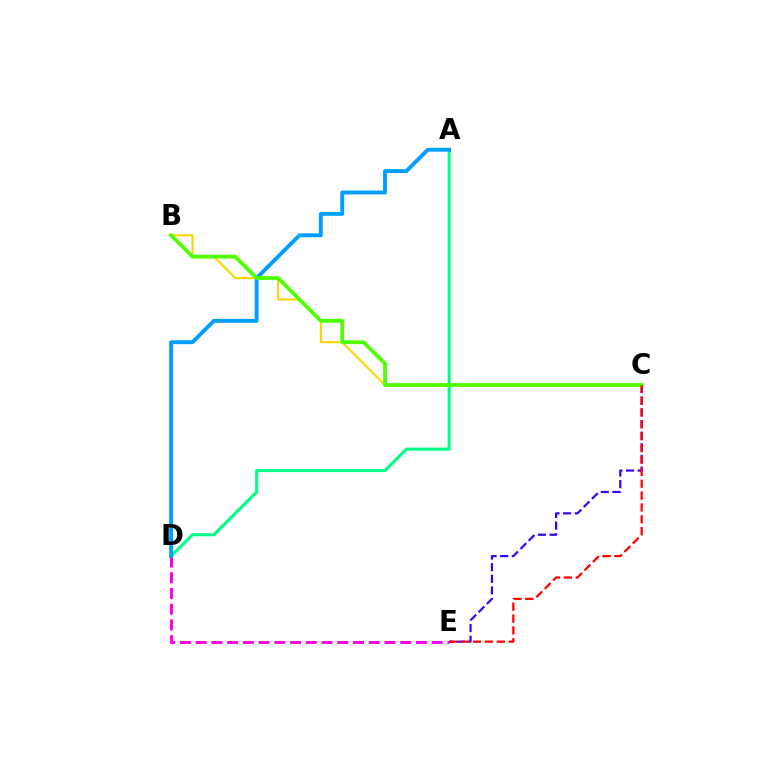{('B', 'C'): [{'color': '#ffd500', 'line_style': 'solid', 'thickness': 1.52}, {'color': '#4fff00', 'line_style': 'solid', 'thickness': 2.72}], ('D', 'E'): [{'color': '#ff00ed', 'line_style': 'dashed', 'thickness': 2.14}], ('A', 'D'): [{'color': '#00ff86', 'line_style': 'solid', 'thickness': 2.2}, {'color': '#009eff', 'line_style': 'solid', 'thickness': 2.79}], ('C', 'E'): [{'color': '#3700ff', 'line_style': 'dashed', 'thickness': 1.58}, {'color': '#ff0000', 'line_style': 'dashed', 'thickness': 1.61}]}